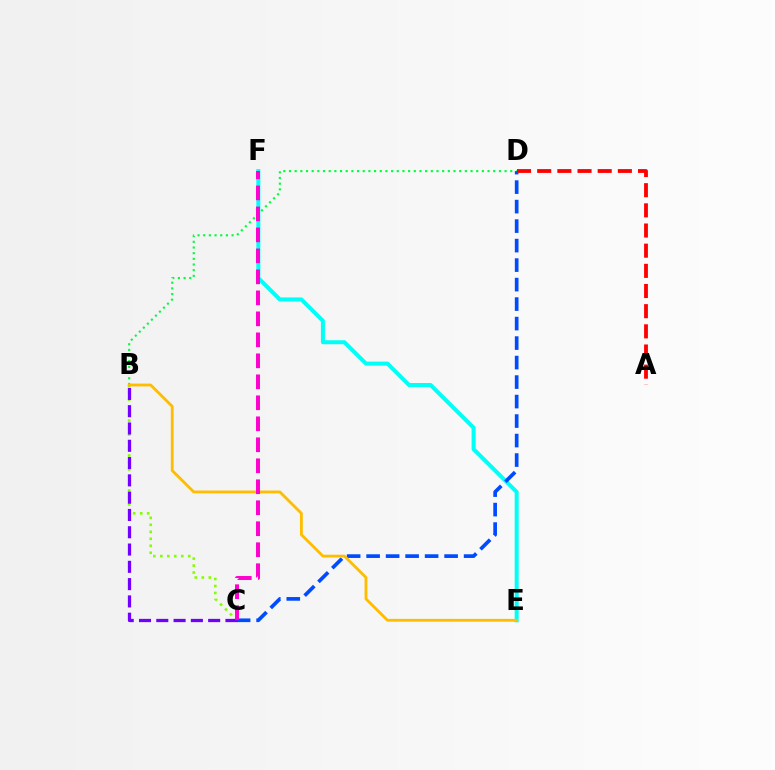{('B', 'C'): [{'color': '#84ff00', 'line_style': 'dotted', 'thickness': 1.9}, {'color': '#7200ff', 'line_style': 'dashed', 'thickness': 2.35}], ('B', 'D'): [{'color': '#00ff39', 'line_style': 'dotted', 'thickness': 1.54}], ('E', 'F'): [{'color': '#00fff6', 'line_style': 'solid', 'thickness': 2.88}], ('C', 'D'): [{'color': '#004bff', 'line_style': 'dashed', 'thickness': 2.65}], ('B', 'E'): [{'color': '#ffbd00', 'line_style': 'solid', 'thickness': 2.03}], ('C', 'F'): [{'color': '#ff00cf', 'line_style': 'dashed', 'thickness': 2.85}], ('A', 'D'): [{'color': '#ff0000', 'line_style': 'dashed', 'thickness': 2.74}]}